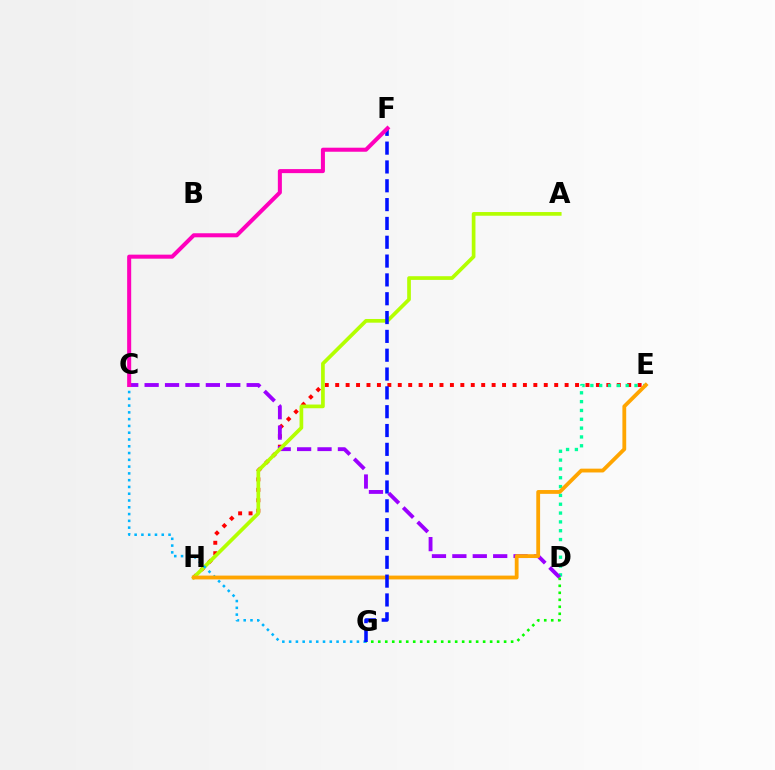{('E', 'H'): [{'color': '#ff0000', 'line_style': 'dotted', 'thickness': 2.83}, {'color': '#ffa500', 'line_style': 'solid', 'thickness': 2.74}], ('D', 'E'): [{'color': '#00ff9d', 'line_style': 'dotted', 'thickness': 2.4}], ('C', 'D'): [{'color': '#9b00ff', 'line_style': 'dashed', 'thickness': 2.77}], ('D', 'G'): [{'color': '#08ff00', 'line_style': 'dotted', 'thickness': 1.9}], ('A', 'H'): [{'color': '#b3ff00', 'line_style': 'solid', 'thickness': 2.66}], ('C', 'G'): [{'color': '#00b5ff', 'line_style': 'dotted', 'thickness': 1.84}], ('F', 'G'): [{'color': '#0010ff', 'line_style': 'dashed', 'thickness': 2.56}], ('C', 'F'): [{'color': '#ff00bd', 'line_style': 'solid', 'thickness': 2.91}]}